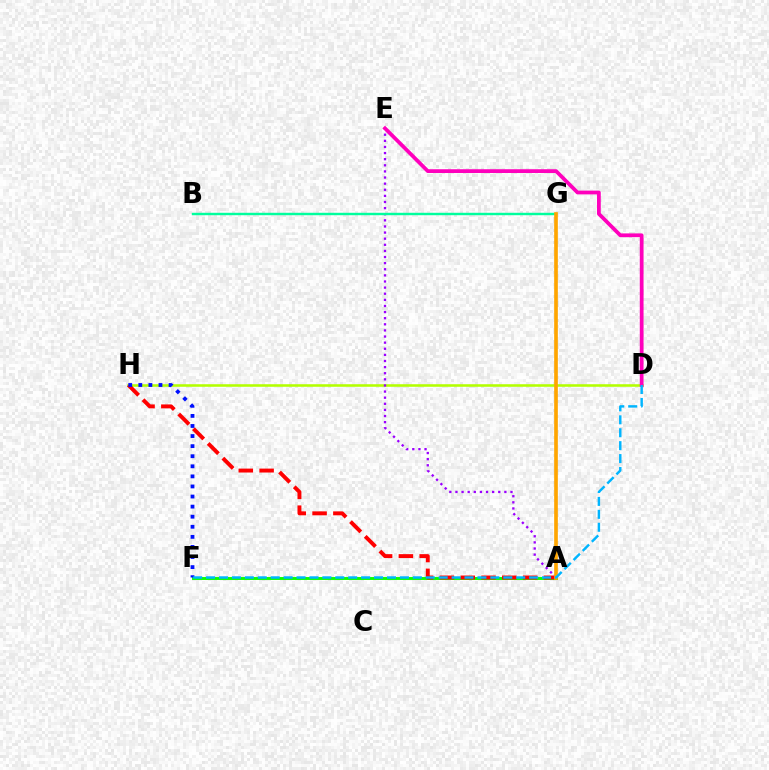{('D', 'H'): [{'color': '#b3ff00', 'line_style': 'solid', 'thickness': 1.84}], ('A', 'F'): [{'color': '#08ff00', 'line_style': 'solid', 'thickness': 2.09}], ('A', 'H'): [{'color': '#ff0000', 'line_style': 'dashed', 'thickness': 2.83}], ('A', 'E'): [{'color': '#9b00ff', 'line_style': 'dotted', 'thickness': 1.66}], ('F', 'H'): [{'color': '#0010ff', 'line_style': 'dotted', 'thickness': 2.74}], ('B', 'G'): [{'color': '#00ff9d', 'line_style': 'solid', 'thickness': 1.75}], ('A', 'G'): [{'color': '#ffa500', 'line_style': 'solid', 'thickness': 2.64}], ('D', 'E'): [{'color': '#ff00bd', 'line_style': 'solid', 'thickness': 2.71}], ('D', 'F'): [{'color': '#00b5ff', 'line_style': 'dashed', 'thickness': 1.76}]}